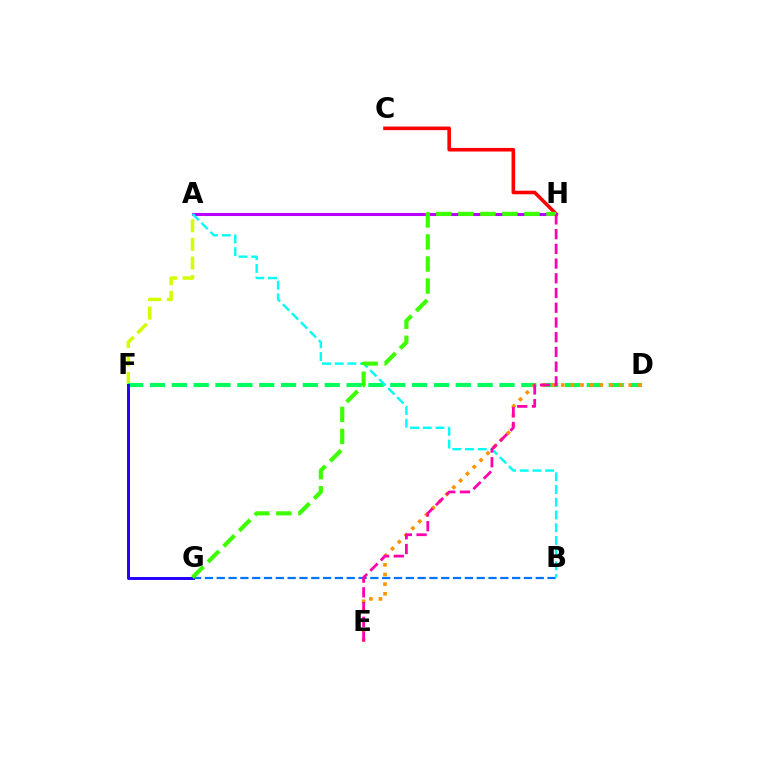{('A', 'F'): [{'color': '#d1ff00', 'line_style': 'dashed', 'thickness': 2.52}], ('C', 'H'): [{'color': '#ff0000', 'line_style': 'solid', 'thickness': 2.59}], ('A', 'H'): [{'color': '#b900ff', 'line_style': 'solid', 'thickness': 2.2}], ('D', 'F'): [{'color': '#00ff5c', 'line_style': 'dashed', 'thickness': 2.97}], ('B', 'G'): [{'color': '#0074ff', 'line_style': 'dashed', 'thickness': 1.61}], ('F', 'G'): [{'color': '#2500ff', 'line_style': 'solid', 'thickness': 2.12}], ('D', 'E'): [{'color': '#ff9400', 'line_style': 'dotted', 'thickness': 2.62}], ('A', 'B'): [{'color': '#00fff6', 'line_style': 'dashed', 'thickness': 1.73}], ('G', 'H'): [{'color': '#3dff00', 'line_style': 'dashed', 'thickness': 2.99}], ('E', 'H'): [{'color': '#ff00ac', 'line_style': 'dashed', 'thickness': 2.0}]}